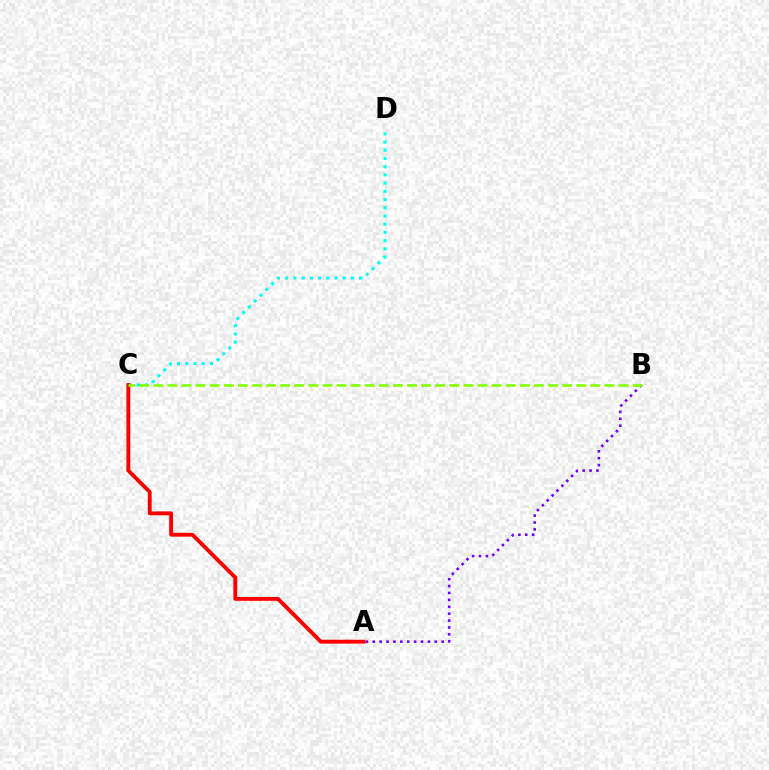{('C', 'D'): [{'color': '#00fff6', 'line_style': 'dotted', 'thickness': 2.23}], ('A', 'B'): [{'color': '#7200ff', 'line_style': 'dotted', 'thickness': 1.87}], ('A', 'C'): [{'color': '#ff0000', 'line_style': 'solid', 'thickness': 2.78}], ('B', 'C'): [{'color': '#84ff00', 'line_style': 'dashed', 'thickness': 1.92}]}